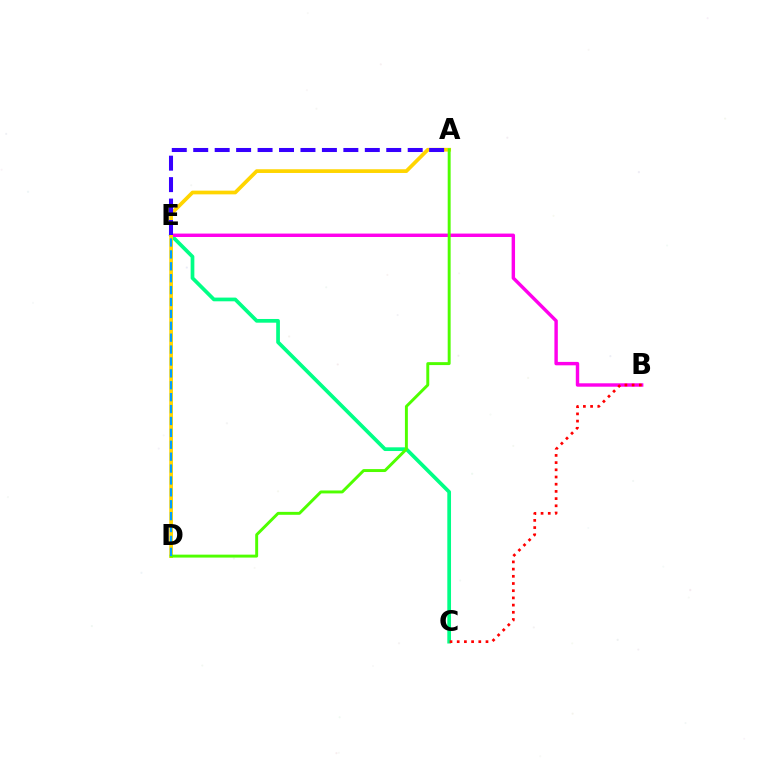{('C', 'E'): [{'color': '#00ff86', 'line_style': 'solid', 'thickness': 2.67}], ('B', 'E'): [{'color': '#ff00ed', 'line_style': 'solid', 'thickness': 2.46}], ('A', 'D'): [{'color': '#ffd500', 'line_style': 'solid', 'thickness': 2.67}, {'color': '#4fff00', 'line_style': 'solid', 'thickness': 2.11}], ('B', 'C'): [{'color': '#ff0000', 'line_style': 'dotted', 'thickness': 1.96}], ('D', 'E'): [{'color': '#009eff', 'line_style': 'dashed', 'thickness': 1.62}], ('A', 'E'): [{'color': '#3700ff', 'line_style': 'dashed', 'thickness': 2.91}]}